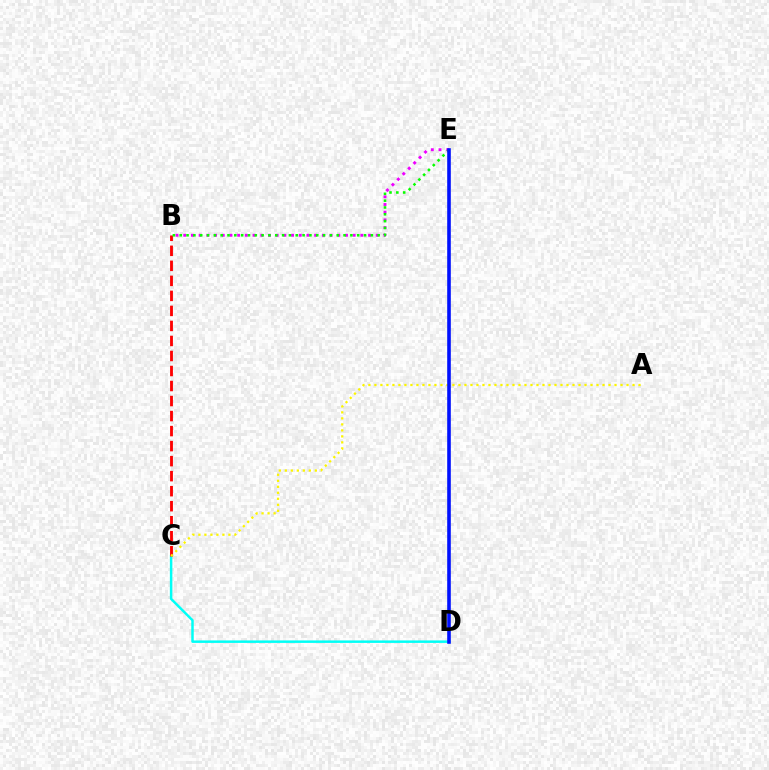{('C', 'D'): [{'color': '#00fff6', 'line_style': 'solid', 'thickness': 1.79}], ('B', 'E'): [{'color': '#ee00ff', 'line_style': 'dotted', 'thickness': 2.09}, {'color': '#08ff00', 'line_style': 'dotted', 'thickness': 1.85}], ('B', 'C'): [{'color': '#ff0000', 'line_style': 'dashed', 'thickness': 2.04}], ('A', 'C'): [{'color': '#fcf500', 'line_style': 'dotted', 'thickness': 1.63}], ('D', 'E'): [{'color': '#0010ff', 'line_style': 'solid', 'thickness': 2.59}]}